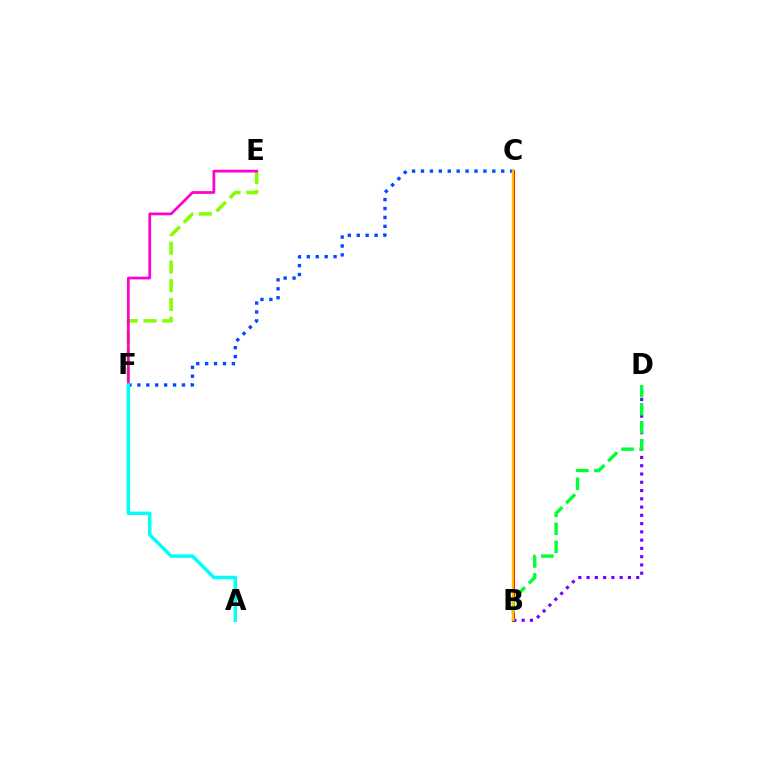{('E', 'F'): [{'color': '#84ff00', 'line_style': 'dashed', 'thickness': 2.54}, {'color': '#ff00cf', 'line_style': 'solid', 'thickness': 1.98}], ('B', 'C'): [{'color': '#ff0000', 'line_style': 'solid', 'thickness': 2.17}, {'color': '#ffbd00', 'line_style': 'solid', 'thickness': 1.72}], ('C', 'F'): [{'color': '#004bff', 'line_style': 'dotted', 'thickness': 2.42}], ('A', 'F'): [{'color': '#00fff6', 'line_style': 'solid', 'thickness': 2.49}], ('B', 'D'): [{'color': '#7200ff', 'line_style': 'dotted', 'thickness': 2.25}, {'color': '#00ff39', 'line_style': 'dashed', 'thickness': 2.45}]}